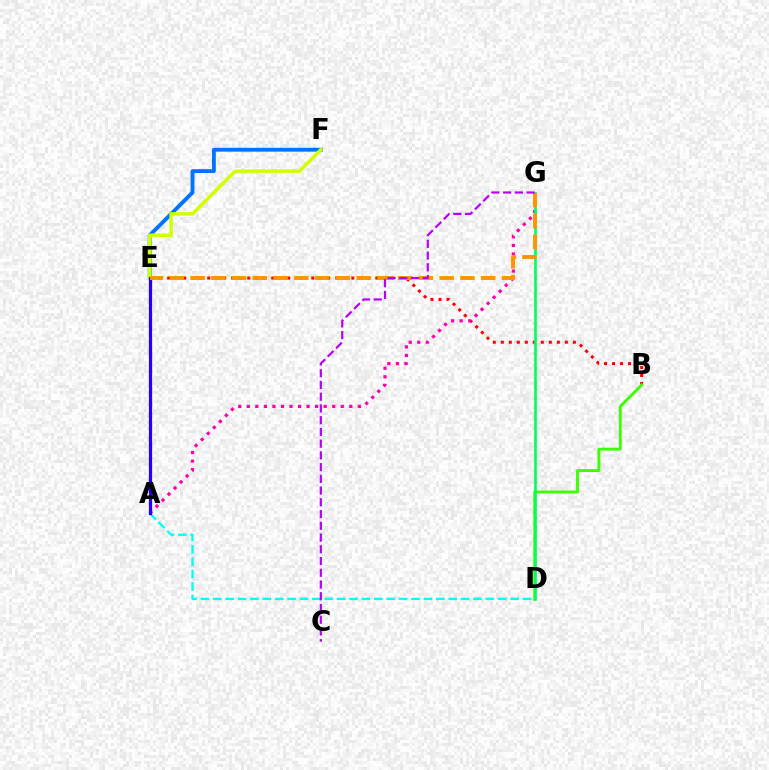{('E', 'F'): [{'color': '#0074ff', 'line_style': 'solid', 'thickness': 2.77}, {'color': '#d1ff00', 'line_style': 'solid', 'thickness': 2.5}], ('B', 'E'): [{'color': '#ff0000', 'line_style': 'dotted', 'thickness': 2.17}], ('A', 'G'): [{'color': '#ff00ac', 'line_style': 'dotted', 'thickness': 2.32}], ('B', 'D'): [{'color': '#3dff00', 'line_style': 'solid', 'thickness': 2.08}], ('A', 'D'): [{'color': '#00fff6', 'line_style': 'dashed', 'thickness': 1.68}], ('D', 'G'): [{'color': '#00ff5c', 'line_style': 'solid', 'thickness': 1.91}], ('A', 'E'): [{'color': '#2500ff', 'line_style': 'solid', 'thickness': 2.32}], ('E', 'G'): [{'color': '#ff9400', 'line_style': 'dashed', 'thickness': 2.82}], ('C', 'G'): [{'color': '#b900ff', 'line_style': 'dashed', 'thickness': 1.59}]}